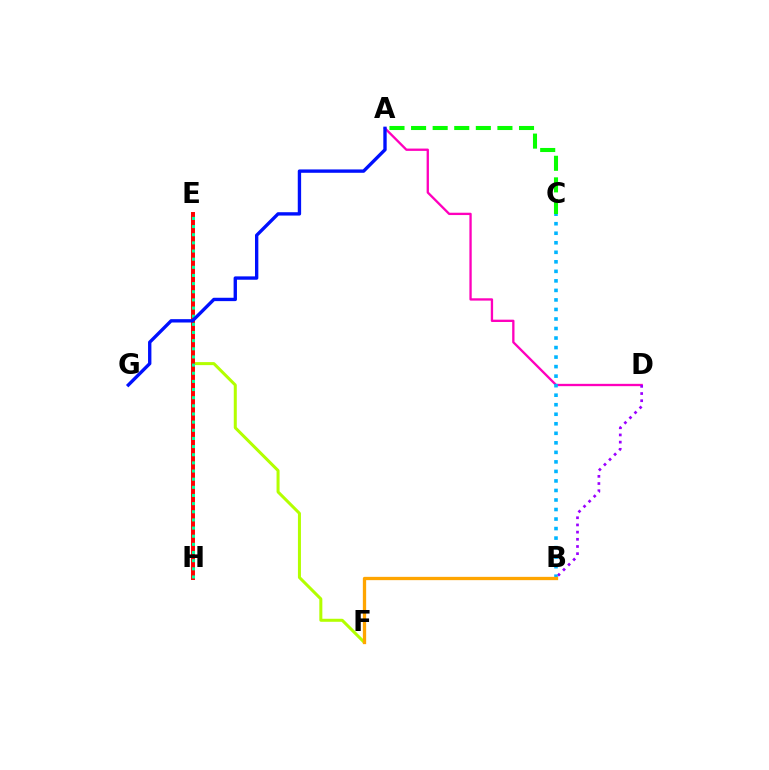{('A', 'D'): [{'color': '#ff00bd', 'line_style': 'solid', 'thickness': 1.67}], ('B', 'D'): [{'color': '#9b00ff', 'line_style': 'dotted', 'thickness': 1.95}], ('E', 'F'): [{'color': '#b3ff00', 'line_style': 'solid', 'thickness': 2.17}], ('E', 'H'): [{'color': '#ff0000', 'line_style': 'solid', 'thickness': 2.84}, {'color': '#00ff9d', 'line_style': 'dotted', 'thickness': 2.21}], ('B', 'C'): [{'color': '#00b5ff', 'line_style': 'dotted', 'thickness': 2.59}], ('A', 'C'): [{'color': '#08ff00', 'line_style': 'dashed', 'thickness': 2.93}], ('B', 'F'): [{'color': '#ffa500', 'line_style': 'solid', 'thickness': 2.38}], ('A', 'G'): [{'color': '#0010ff', 'line_style': 'solid', 'thickness': 2.42}]}